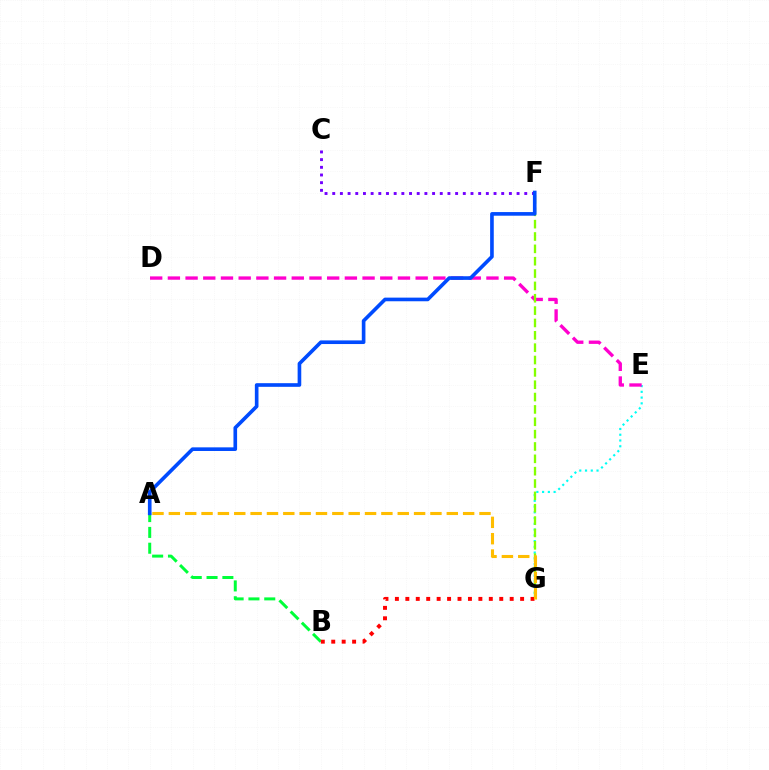{('A', 'B'): [{'color': '#00ff39', 'line_style': 'dashed', 'thickness': 2.15}], ('E', 'G'): [{'color': '#00fff6', 'line_style': 'dotted', 'thickness': 1.56}], ('D', 'E'): [{'color': '#ff00cf', 'line_style': 'dashed', 'thickness': 2.4}], ('F', 'G'): [{'color': '#84ff00', 'line_style': 'dashed', 'thickness': 1.68}], ('B', 'G'): [{'color': '#ff0000', 'line_style': 'dotted', 'thickness': 2.84}], ('A', 'G'): [{'color': '#ffbd00', 'line_style': 'dashed', 'thickness': 2.22}], ('C', 'F'): [{'color': '#7200ff', 'line_style': 'dotted', 'thickness': 2.09}], ('A', 'F'): [{'color': '#004bff', 'line_style': 'solid', 'thickness': 2.62}]}